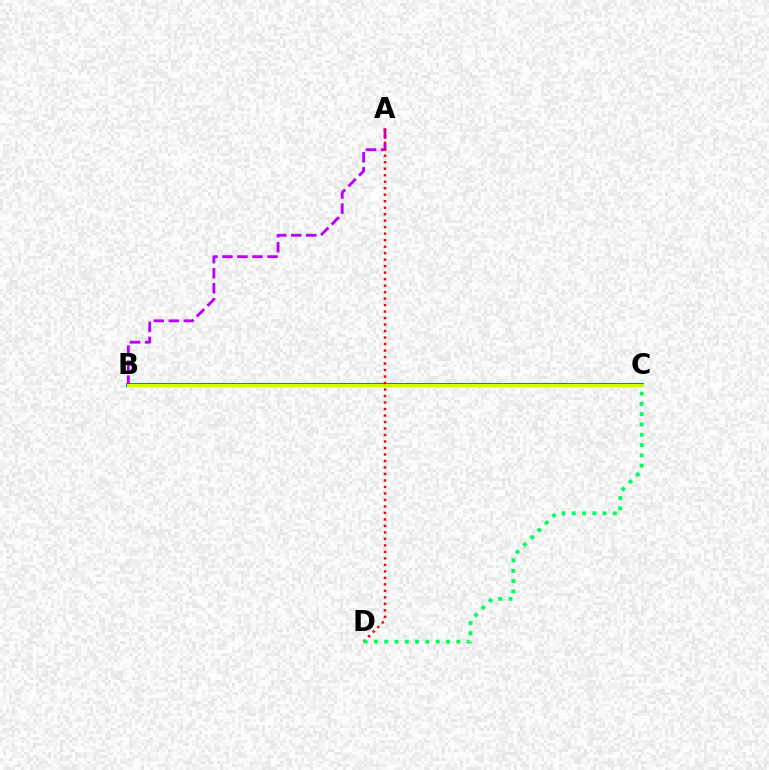{('B', 'C'): [{'color': '#0074ff', 'line_style': 'solid', 'thickness': 2.92}, {'color': '#d1ff00', 'line_style': 'solid', 'thickness': 2.21}], ('A', 'B'): [{'color': '#b900ff', 'line_style': 'dashed', 'thickness': 2.04}], ('A', 'D'): [{'color': '#ff0000', 'line_style': 'dotted', 'thickness': 1.76}], ('C', 'D'): [{'color': '#00ff5c', 'line_style': 'dotted', 'thickness': 2.8}]}